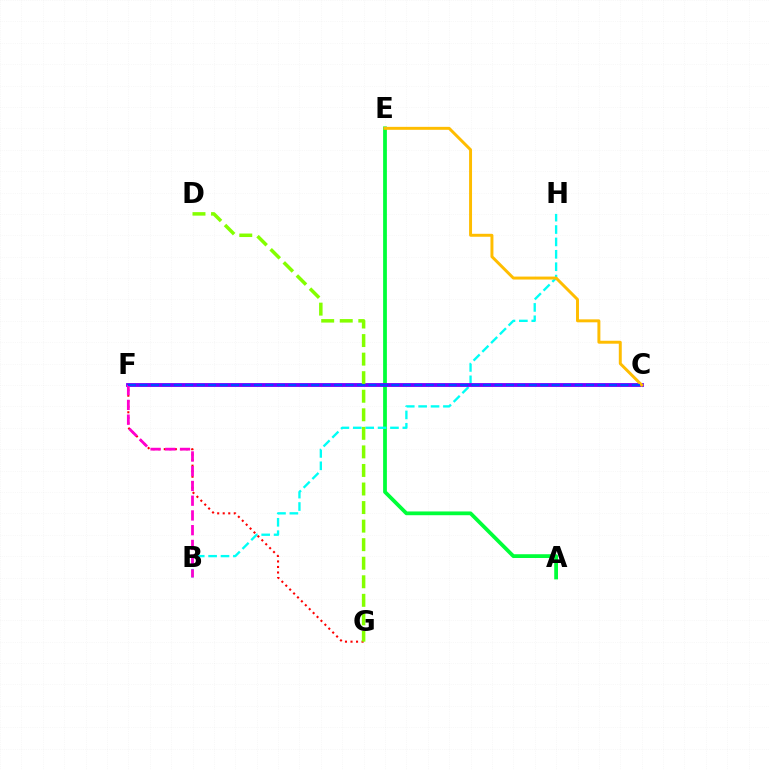{('A', 'E'): [{'color': '#00ff39', 'line_style': 'solid', 'thickness': 2.71}], ('B', 'H'): [{'color': '#00fff6', 'line_style': 'dashed', 'thickness': 1.68}], ('C', 'F'): [{'color': '#7200ff', 'line_style': 'solid', 'thickness': 2.75}, {'color': '#004bff', 'line_style': 'dashed', 'thickness': 1.56}], ('F', 'G'): [{'color': '#ff0000', 'line_style': 'dotted', 'thickness': 1.5}], ('B', 'F'): [{'color': '#ff00cf', 'line_style': 'dashed', 'thickness': 2.0}], ('D', 'G'): [{'color': '#84ff00', 'line_style': 'dashed', 'thickness': 2.52}], ('C', 'E'): [{'color': '#ffbd00', 'line_style': 'solid', 'thickness': 2.13}]}